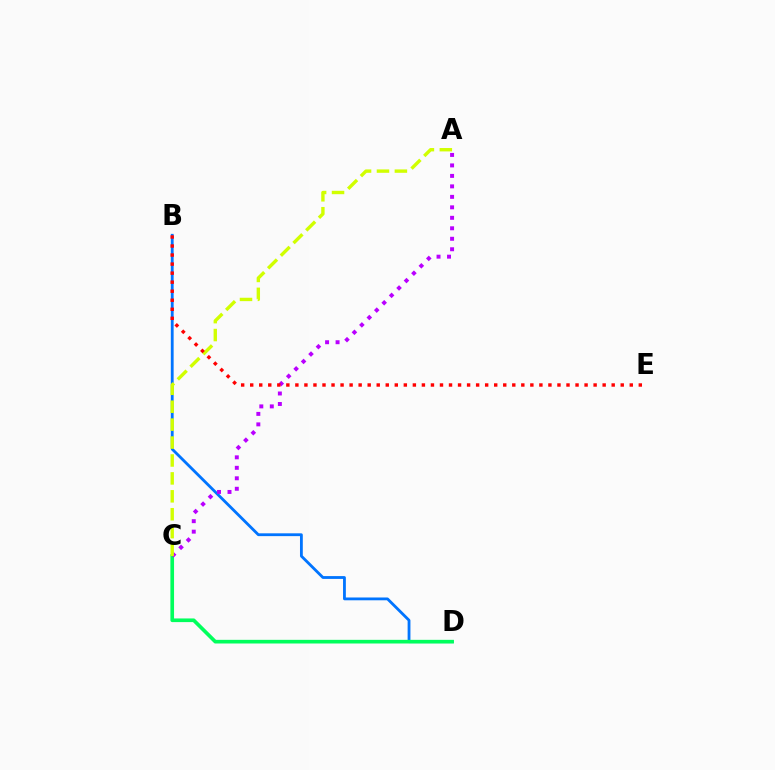{('B', 'D'): [{'color': '#0074ff', 'line_style': 'solid', 'thickness': 2.02}], ('C', 'D'): [{'color': '#00ff5c', 'line_style': 'solid', 'thickness': 2.63}], ('A', 'C'): [{'color': '#b900ff', 'line_style': 'dotted', 'thickness': 2.85}, {'color': '#d1ff00', 'line_style': 'dashed', 'thickness': 2.43}], ('B', 'E'): [{'color': '#ff0000', 'line_style': 'dotted', 'thickness': 2.46}]}